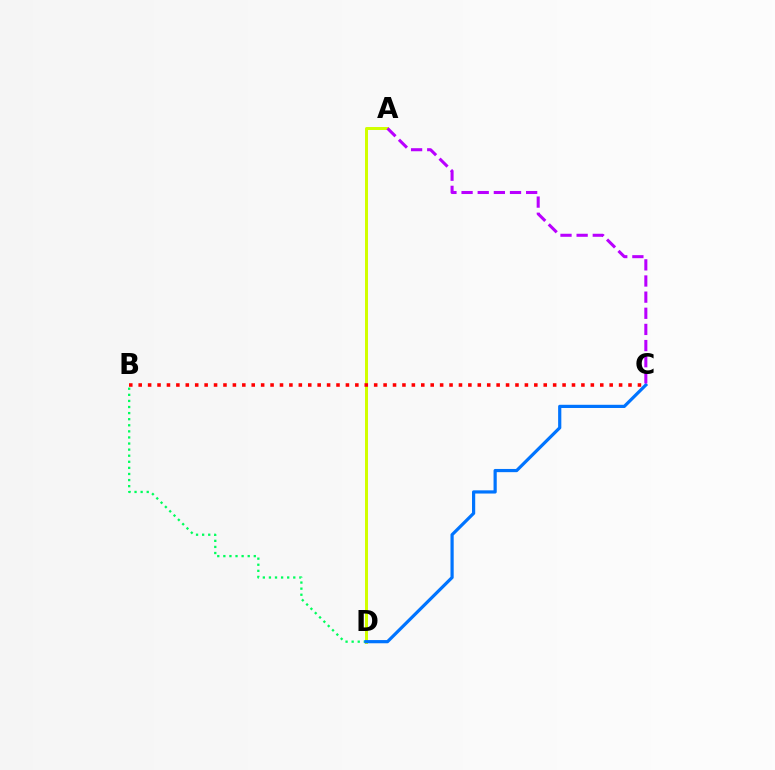{('A', 'D'): [{'color': '#d1ff00', 'line_style': 'solid', 'thickness': 2.16}], ('B', 'C'): [{'color': '#ff0000', 'line_style': 'dotted', 'thickness': 2.56}], ('B', 'D'): [{'color': '#00ff5c', 'line_style': 'dotted', 'thickness': 1.65}], ('C', 'D'): [{'color': '#0074ff', 'line_style': 'solid', 'thickness': 2.3}], ('A', 'C'): [{'color': '#b900ff', 'line_style': 'dashed', 'thickness': 2.19}]}